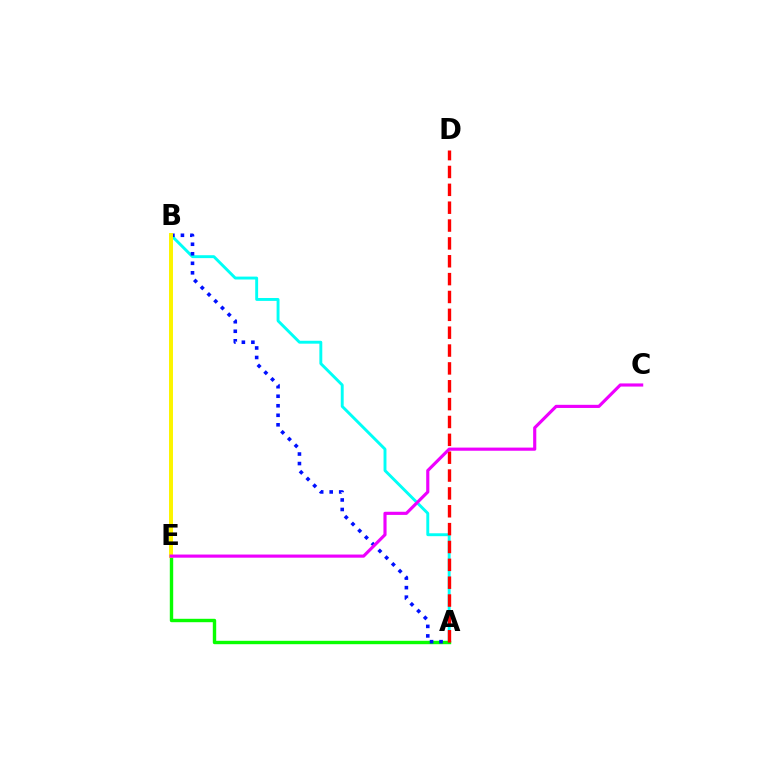{('A', 'B'): [{'color': '#00fff6', 'line_style': 'solid', 'thickness': 2.09}, {'color': '#0010ff', 'line_style': 'dotted', 'thickness': 2.59}], ('A', 'E'): [{'color': '#08ff00', 'line_style': 'solid', 'thickness': 2.45}], ('B', 'E'): [{'color': '#fcf500', 'line_style': 'solid', 'thickness': 2.86}], ('A', 'D'): [{'color': '#ff0000', 'line_style': 'dashed', 'thickness': 2.43}], ('C', 'E'): [{'color': '#ee00ff', 'line_style': 'solid', 'thickness': 2.26}]}